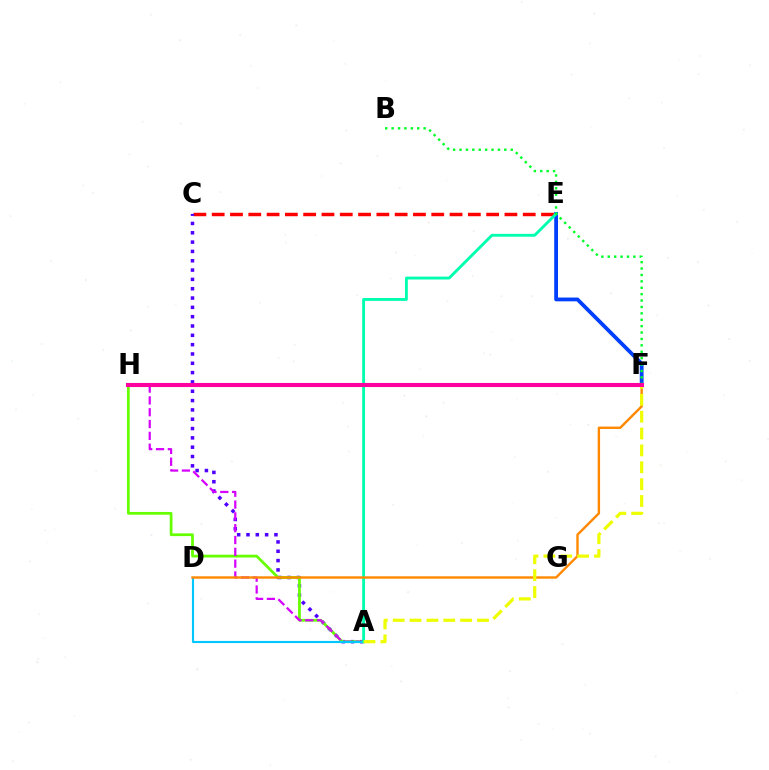{('C', 'E'): [{'color': '#ff0000', 'line_style': 'dashed', 'thickness': 2.49}], ('A', 'C'): [{'color': '#4f00ff', 'line_style': 'dotted', 'thickness': 2.53}], ('A', 'H'): [{'color': '#66ff00', 'line_style': 'solid', 'thickness': 1.98}, {'color': '#d600ff', 'line_style': 'dashed', 'thickness': 1.6}], ('E', 'F'): [{'color': '#003fff', 'line_style': 'solid', 'thickness': 2.73}], ('A', 'D'): [{'color': '#00c7ff', 'line_style': 'solid', 'thickness': 1.54}], ('A', 'E'): [{'color': '#00ffaf', 'line_style': 'solid', 'thickness': 2.07}], ('B', 'F'): [{'color': '#00ff27', 'line_style': 'dotted', 'thickness': 1.74}], ('D', 'F'): [{'color': '#ff8800', 'line_style': 'solid', 'thickness': 1.72}], ('A', 'F'): [{'color': '#eeff00', 'line_style': 'dashed', 'thickness': 2.29}], ('F', 'H'): [{'color': '#ff00a0', 'line_style': 'solid', 'thickness': 2.95}]}